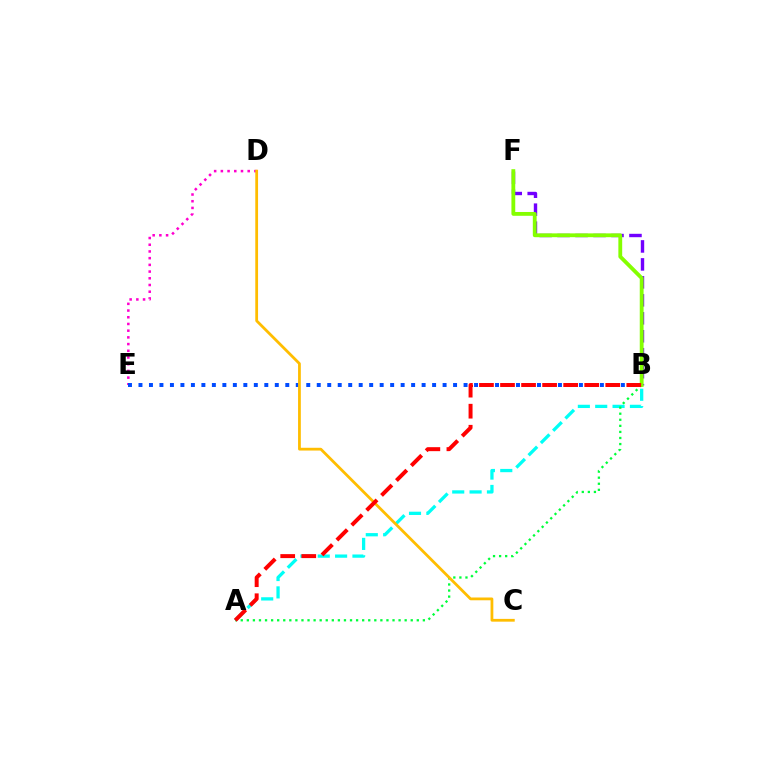{('A', 'B'): [{'color': '#00fff6', 'line_style': 'dashed', 'thickness': 2.36}, {'color': '#00ff39', 'line_style': 'dotted', 'thickness': 1.65}, {'color': '#ff0000', 'line_style': 'dashed', 'thickness': 2.86}], ('D', 'E'): [{'color': '#ff00cf', 'line_style': 'dotted', 'thickness': 1.82}], ('B', 'E'): [{'color': '#004bff', 'line_style': 'dotted', 'thickness': 2.85}], ('B', 'F'): [{'color': '#7200ff', 'line_style': 'dashed', 'thickness': 2.44}, {'color': '#84ff00', 'line_style': 'solid', 'thickness': 2.75}], ('C', 'D'): [{'color': '#ffbd00', 'line_style': 'solid', 'thickness': 2.0}]}